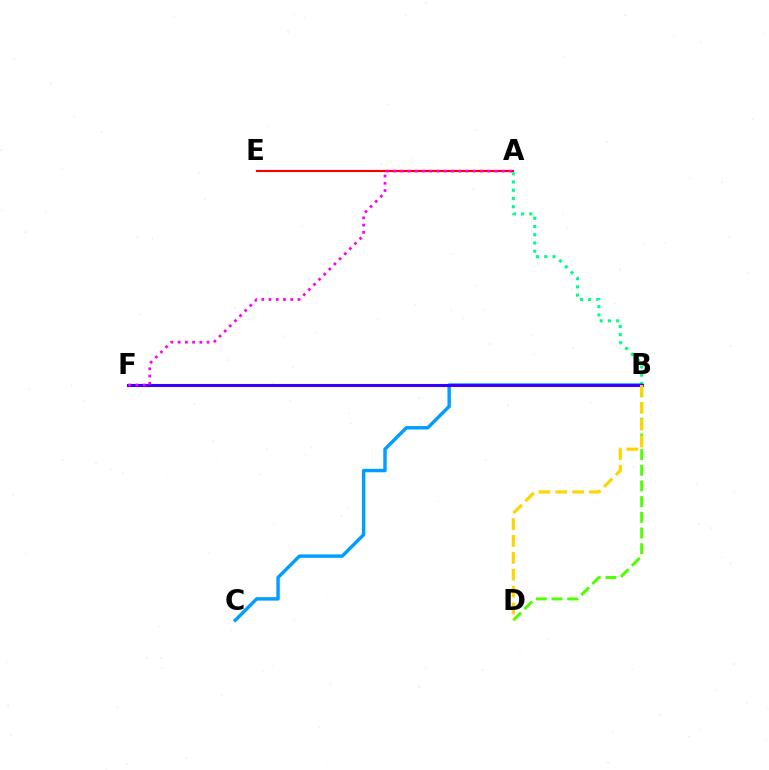{('A', 'E'): [{'color': '#ff0000', 'line_style': 'solid', 'thickness': 1.55}], ('A', 'B'): [{'color': '#00ff86', 'line_style': 'dotted', 'thickness': 2.24}], ('B', 'C'): [{'color': '#009eff', 'line_style': 'solid', 'thickness': 2.47}], ('B', 'F'): [{'color': '#3700ff', 'line_style': 'solid', 'thickness': 2.21}], ('B', 'D'): [{'color': '#4fff00', 'line_style': 'dashed', 'thickness': 2.13}, {'color': '#ffd500', 'line_style': 'dashed', 'thickness': 2.29}], ('A', 'F'): [{'color': '#ff00ed', 'line_style': 'dotted', 'thickness': 1.97}]}